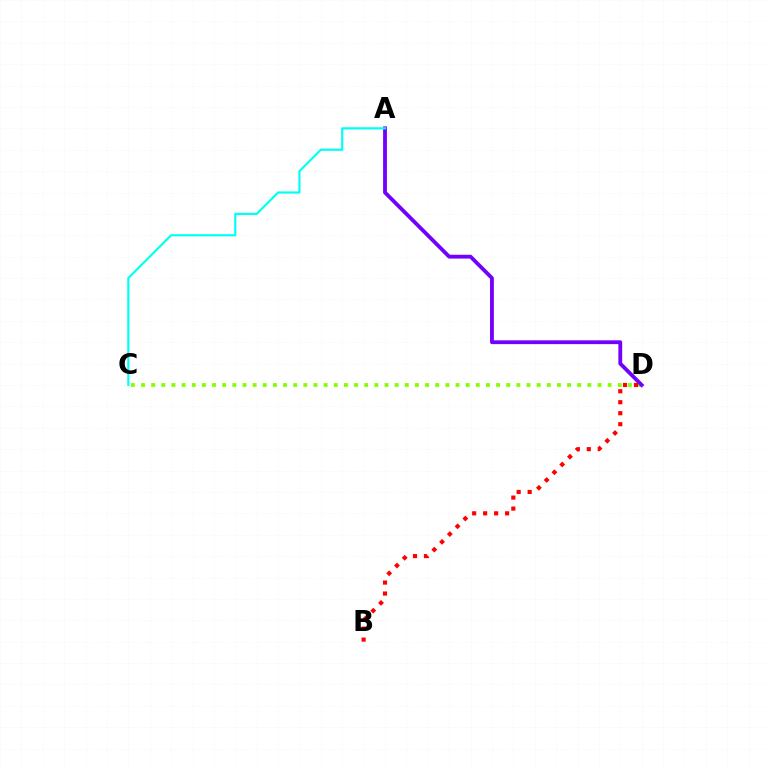{('C', 'D'): [{'color': '#84ff00', 'line_style': 'dotted', 'thickness': 2.76}], ('A', 'D'): [{'color': '#7200ff', 'line_style': 'solid', 'thickness': 2.75}], ('A', 'C'): [{'color': '#00fff6', 'line_style': 'solid', 'thickness': 1.57}], ('B', 'D'): [{'color': '#ff0000', 'line_style': 'dotted', 'thickness': 2.98}]}